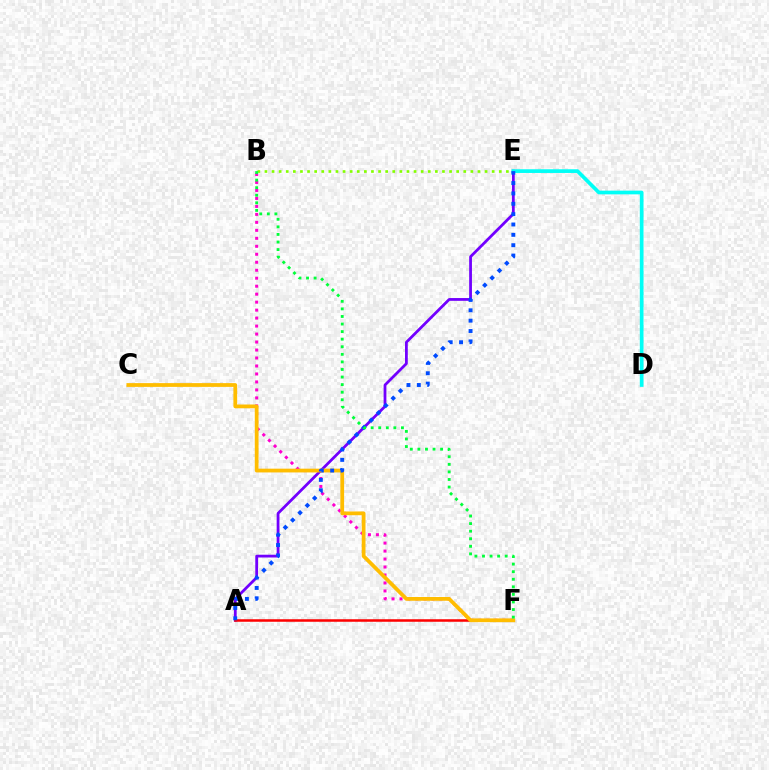{('B', 'F'): [{'color': '#ff00cf', 'line_style': 'dotted', 'thickness': 2.17}, {'color': '#00ff39', 'line_style': 'dotted', 'thickness': 2.06}], ('B', 'E'): [{'color': '#84ff00', 'line_style': 'dotted', 'thickness': 1.93}], ('A', 'E'): [{'color': '#7200ff', 'line_style': 'solid', 'thickness': 2.0}, {'color': '#004bff', 'line_style': 'dotted', 'thickness': 2.81}], ('A', 'F'): [{'color': '#ff0000', 'line_style': 'solid', 'thickness': 1.81}], ('D', 'E'): [{'color': '#00fff6', 'line_style': 'solid', 'thickness': 2.66}], ('C', 'F'): [{'color': '#ffbd00', 'line_style': 'solid', 'thickness': 2.71}]}